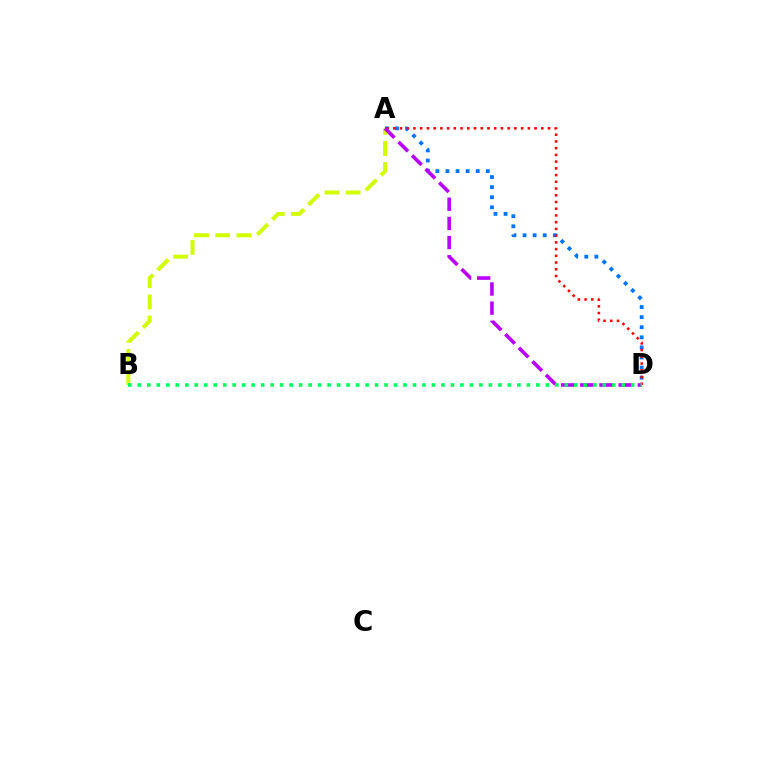{('A', 'D'): [{'color': '#0074ff', 'line_style': 'dotted', 'thickness': 2.74}, {'color': '#ff0000', 'line_style': 'dotted', 'thickness': 1.83}, {'color': '#b900ff', 'line_style': 'dashed', 'thickness': 2.6}], ('A', 'B'): [{'color': '#d1ff00', 'line_style': 'dashed', 'thickness': 2.87}], ('B', 'D'): [{'color': '#00ff5c', 'line_style': 'dotted', 'thickness': 2.58}]}